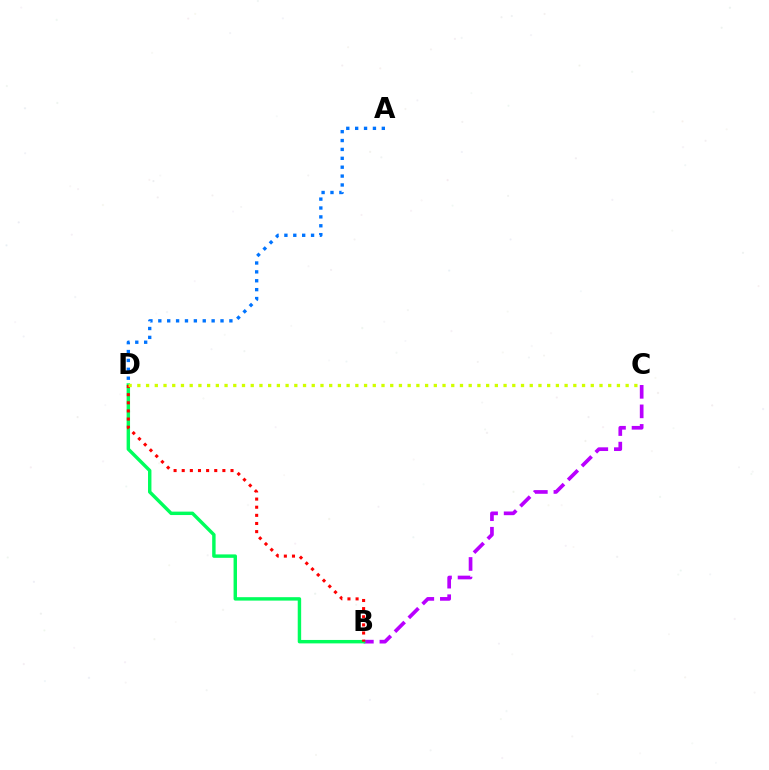{('A', 'D'): [{'color': '#0074ff', 'line_style': 'dotted', 'thickness': 2.41}], ('B', 'C'): [{'color': '#b900ff', 'line_style': 'dashed', 'thickness': 2.65}], ('B', 'D'): [{'color': '#00ff5c', 'line_style': 'solid', 'thickness': 2.47}, {'color': '#ff0000', 'line_style': 'dotted', 'thickness': 2.21}], ('C', 'D'): [{'color': '#d1ff00', 'line_style': 'dotted', 'thickness': 2.37}]}